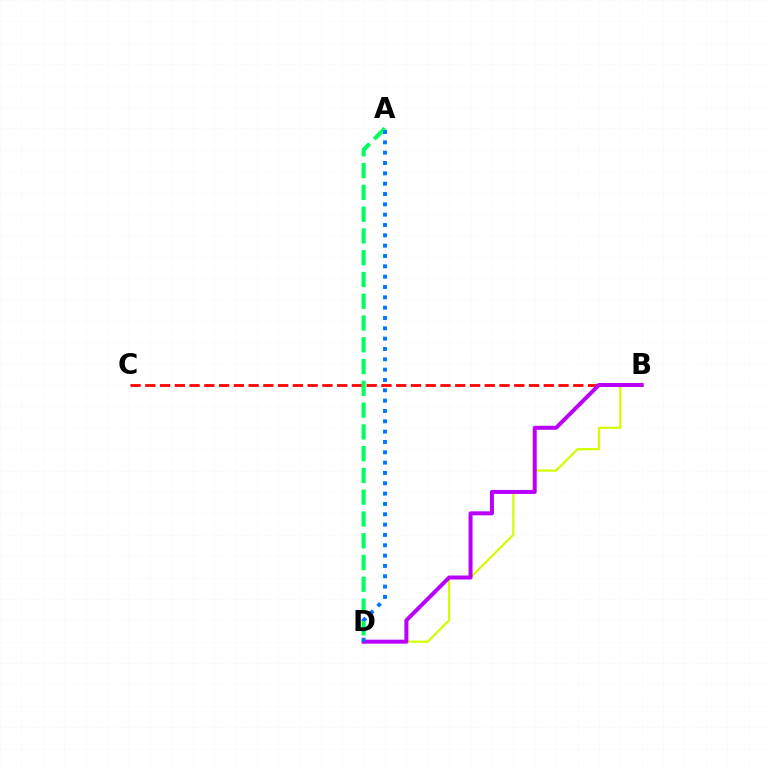{('B', 'C'): [{'color': '#ff0000', 'line_style': 'dashed', 'thickness': 2.0}], ('A', 'D'): [{'color': '#00ff5c', 'line_style': 'dashed', 'thickness': 2.96}, {'color': '#0074ff', 'line_style': 'dotted', 'thickness': 2.81}], ('B', 'D'): [{'color': '#d1ff00', 'line_style': 'solid', 'thickness': 1.61}, {'color': '#b900ff', 'line_style': 'solid', 'thickness': 2.87}]}